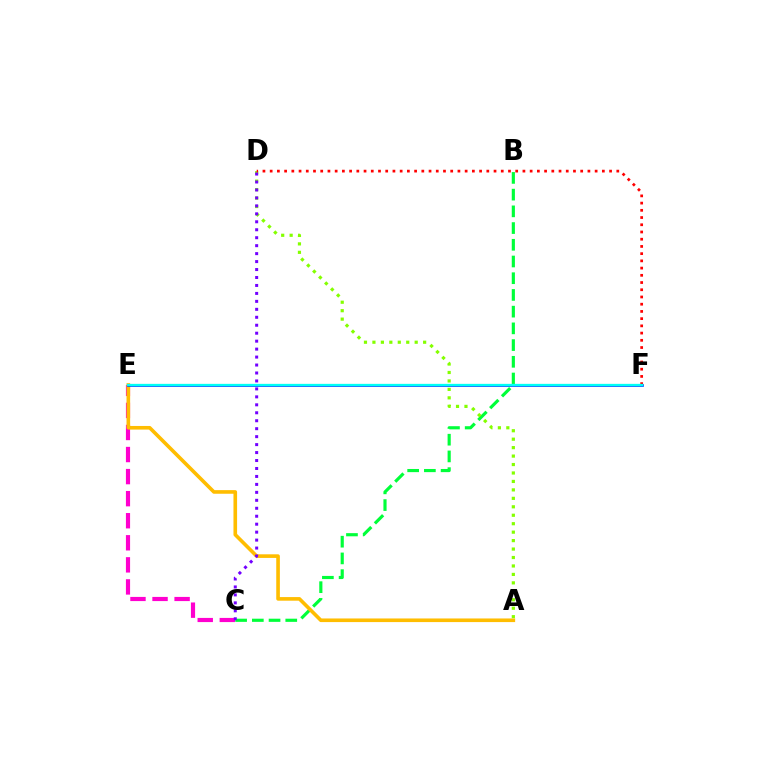{('B', 'C'): [{'color': '#00ff39', 'line_style': 'dashed', 'thickness': 2.27}], ('C', 'E'): [{'color': '#ff00cf', 'line_style': 'dashed', 'thickness': 3.0}], ('A', 'D'): [{'color': '#84ff00', 'line_style': 'dotted', 'thickness': 2.3}], ('A', 'E'): [{'color': '#ffbd00', 'line_style': 'solid', 'thickness': 2.61}], ('E', 'F'): [{'color': '#004bff', 'line_style': 'solid', 'thickness': 1.93}, {'color': '#00fff6', 'line_style': 'solid', 'thickness': 1.65}], ('D', 'F'): [{'color': '#ff0000', 'line_style': 'dotted', 'thickness': 1.96}], ('C', 'D'): [{'color': '#7200ff', 'line_style': 'dotted', 'thickness': 2.16}]}